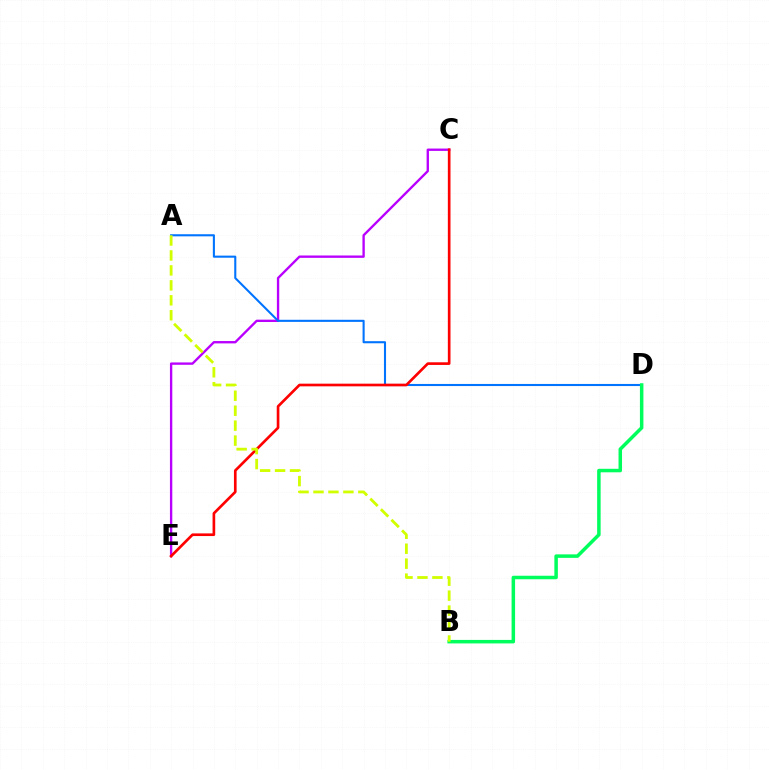{('C', 'E'): [{'color': '#b900ff', 'line_style': 'solid', 'thickness': 1.69}, {'color': '#ff0000', 'line_style': 'solid', 'thickness': 1.92}], ('A', 'D'): [{'color': '#0074ff', 'line_style': 'solid', 'thickness': 1.51}], ('B', 'D'): [{'color': '#00ff5c', 'line_style': 'solid', 'thickness': 2.52}], ('A', 'B'): [{'color': '#d1ff00', 'line_style': 'dashed', 'thickness': 2.03}]}